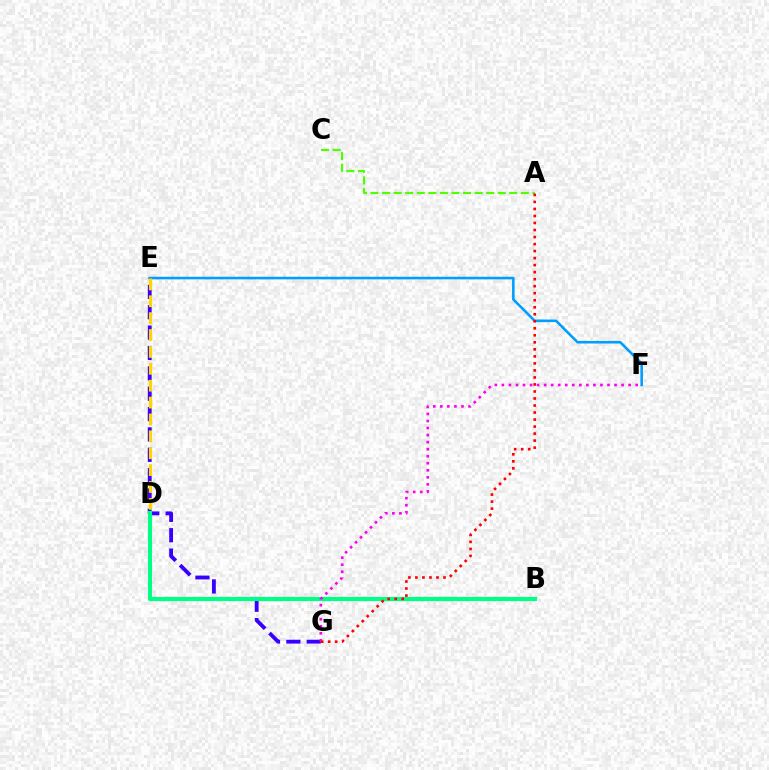{('E', 'G'): [{'color': '#3700ff', 'line_style': 'dashed', 'thickness': 2.77}], ('E', 'F'): [{'color': '#009eff', 'line_style': 'solid', 'thickness': 1.86}], ('A', 'C'): [{'color': '#4fff00', 'line_style': 'dashed', 'thickness': 1.57}], ('D', 'E'): [{'color': '#ffd500', 'line_style': 'dashed', 'thickness': 2.29}], ('B', 'D'): [{'color': '#00ff86', 'line_style': 'solid', 'thickness': 2.97}], ('F', 'G'): [{'color': '#ff00ed', 'line_style': 'dotted', 'thickness': 1.91}], ('A', 'G'): [{'color': '#ff0000', 'line_style': 'dotted', 'thickness': 1.91}]}